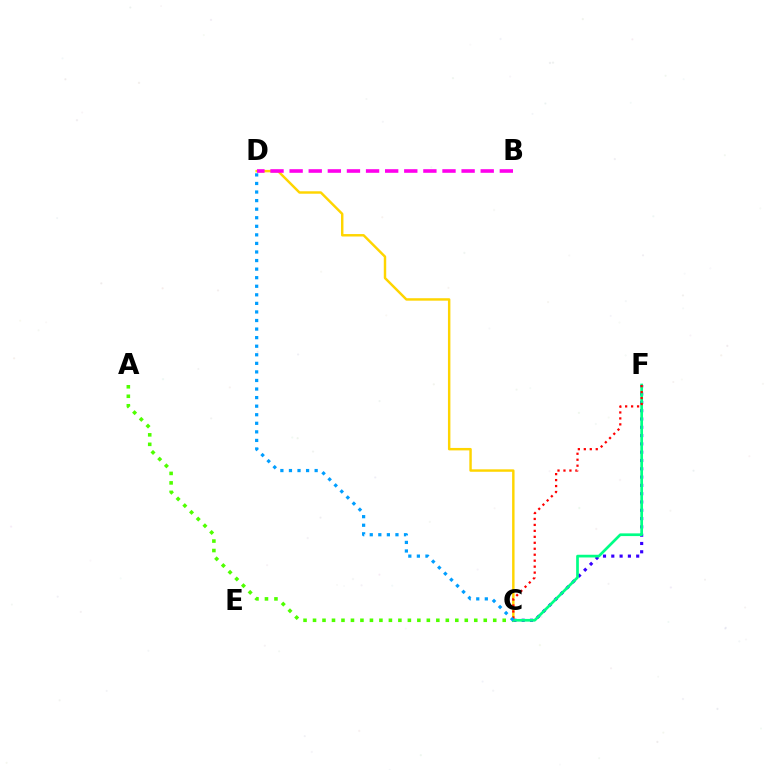{('C', 'D'): [{'color': '#ffd500', 'line_style': 'solid', 'thickness': 1.76}, {'color': '#009eff', 'line_style': 'dotted', 'thickness': 2.33}], ('B', 'D'): [{'color': '#ff00ed', 'line_style': 'dashed', 'thickness': 2.6}], ('C', 'F'): [{'color': '#3700ff', 'line_style': 'dotted', 'thickness': 2.25}, {'color': '#00ff86', 'line_style': 'solid', 'thickness': 1.95}, {'color': '#ff0000', 'line_style': 'dotted', 'thickness': 1.62}], ('A', 'C'): [{'color': '#4fff00', 'line_style': 'dotted', 'thickness': 2.58}]}